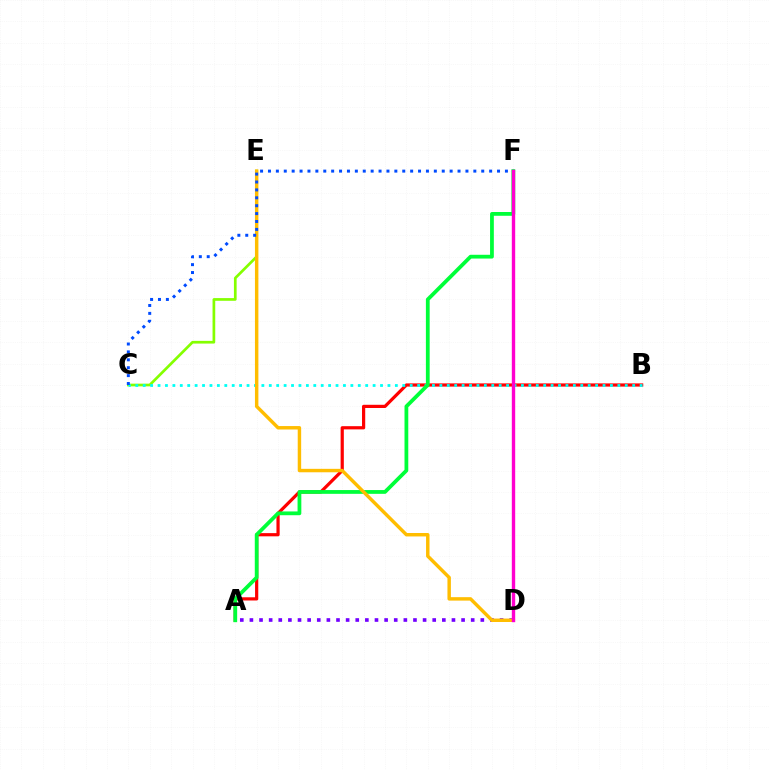{('C', 'E'): [{'color': '#84ff00', 'line_style': 'solid', 'thickness': 1.94}], ('A', 'B'): [{'color': '#ff0000', 'line_style': 'solid', 'thickness': 2.31}], ('A', 'D'): [{'color': '#7200ff', 'line_style': 'dotted', 'thickness': 2.61}], ('B', 'C'): [{'color': '#00fff6', 'line_style': 'dotted', 'thickness': 2.02}], ('A', 'F'): [{'color': '#00ff39', 'line_style': 'solid', 'thickness': 2.72}], ('D', 'E'): [{'color': '#ffbd00', 'line_style': 'solid', 'thickness': 2.48}], ('C', 'F'): [{'color': '#004bff', 'line_style': 'dotted', 'thickness': 2.15}], ('D', 'F'): [{'color': '#ff00cf', 'line_style': 'solid', 'thickness': 2.43}]}